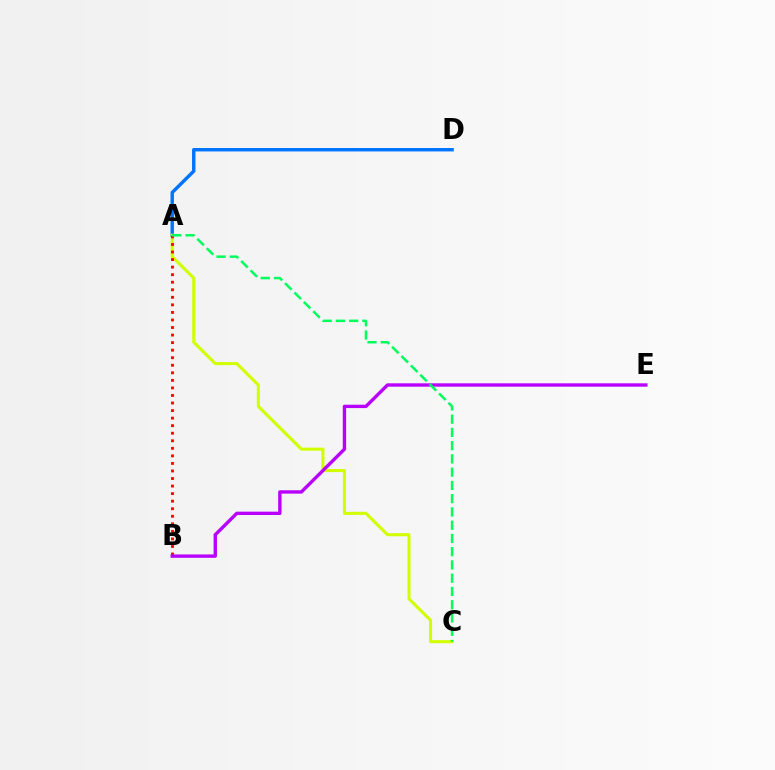{('A', 'D'): [{'color': '#0074ff', 'line_style': 'solid', 'thickness': 2.46}], ('A', 'C'): [{'color': '#d1ff00', 'line_style': 'solid', 'thickness': 2.2}, {'color': '#00ff5c', 'line_style': 'dashed', 'thickness': 1.8}], ('A', 'B'): [{'color': '#ff0000', 'line_style': 'dotted', 'thickness': 2.05}], ('B', 'E'): [{'color': '#b900ff', 'line_style': 'solid', 'thickness': 2.43}]}